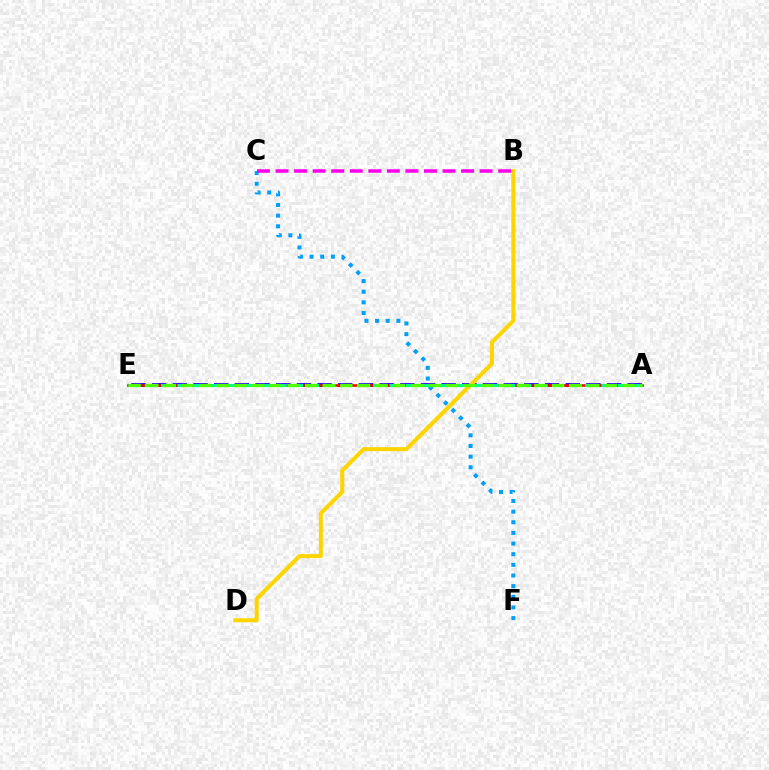{('A', 'E'): [{'color': '#3700ff', 'line_style': 'dashed', 'thickness': 2.81}, {'color': '#ff0000', 'line_style': 'solid', 'thickness': 1.87}, {'color': '#00ff86', 'line_style': 'dashed', 'thickness': 2.22}, {'color': '#4fff00', 'line_style': 'dashed', 'thickness': 2.4}], ('C', 'F'): [{'color': '#009eff', 'line_style': 'dotted', 'thickness': 2.89}], ('B', 'C'): [{'color': '#ff00ed', 'line_style': 'dashed', 'thickness': 2.52}], ('B', 'D'): [{'color': '#ffd500', 'line_style': 'solid', 'thickness': 2.89}]}